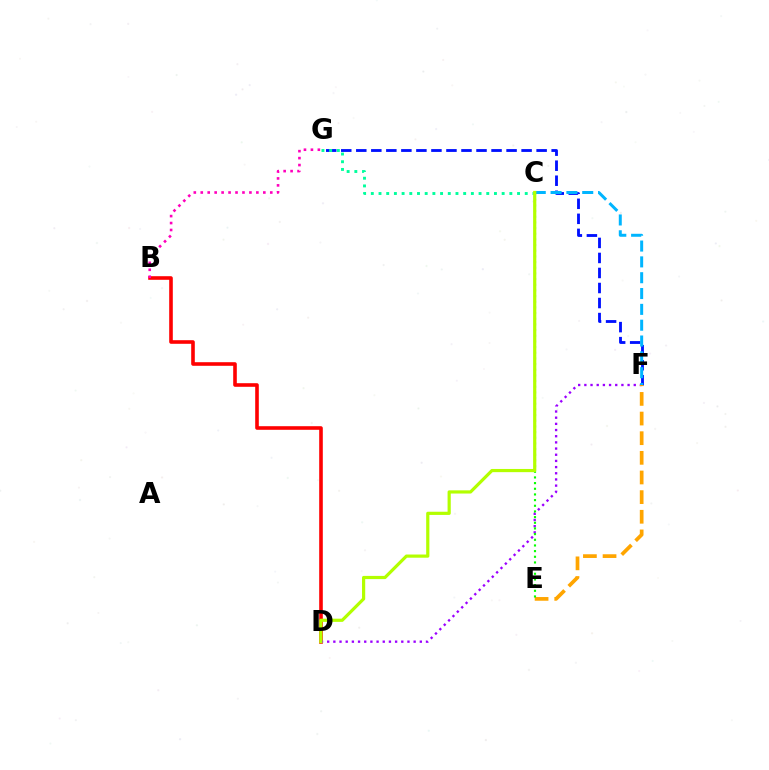{('B', 'D'): [{'color': '#ff0000', 'line_style': 'solid', 'thickness': 2.59}], ('D', 'F'): [{'color': '#9b00ff', 'line_style': 'dotted', 'thickness': 1.68}], ('B', 'G'): [{'color': '#ff00bd', 'line_style': 'dotted', 'thickness': 1.89}], ('F', 'G'): [{'color': '#0010ff', 'line_style': 'dashed', 'thickness': 2.04}], ('C', 'G'): [{'color': '#00ff9d', 'line_style': 'dotted', 'thickness': 2.09}], ('C', 'F'): [{'color': '#00b5ff', 'line_style': 'dashed', 'thickness': 2.15}], ('E', 'F'): [{'color': '#ffa500', 'line_style': 'dashed', 'thickness': 2.67}], ('C', 'E'): [{'color': '#08ff00', 'line_style': 'dotted', 'thickness': 1.54}], ('C', 'D'): [{'color': '#b3ff00', 'line_style': 'solid', 'thickness': 2.3}]}